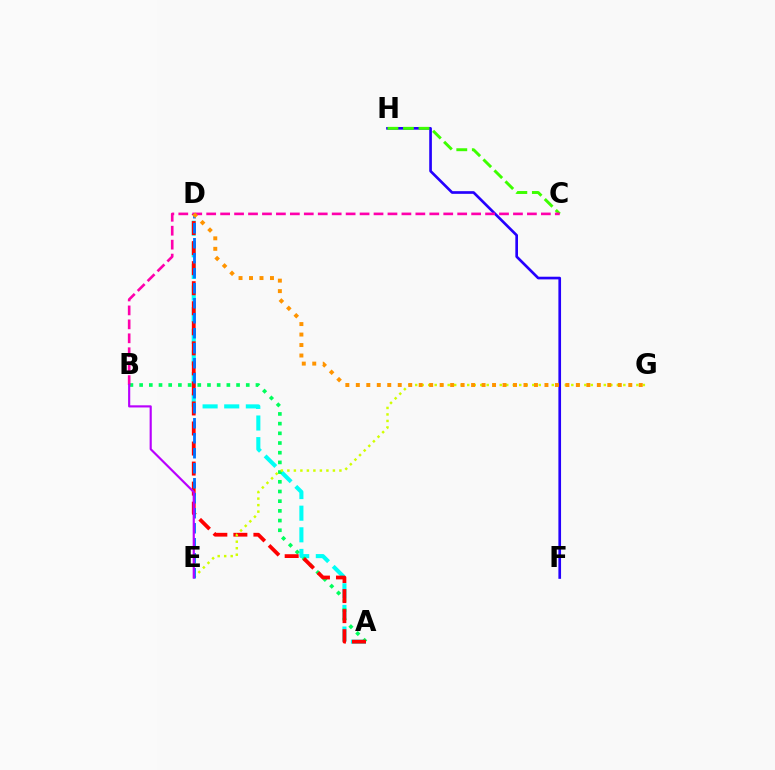{('A', 'D'): [{'color': '#00fff6', 'line_style': 'dashed', 'thickness': 2.94}, {'color': '#ff0000', 'line_style': 'dashed', 'thickness': 2.72}], ('A', 'B'): [{'color': '#00ff5c', 'line_style': 'dotted', 'thickness': 2.63}], ('E', 'G'): [{'color': '#d1ff00', 'line_style': 'dotted', 'thickness': 1.77}], ('F', 'H'): [{'color': '#2500ff', 'line_style': 'solid', 'thickness': 1.92}], ('C', 'H'): [{'color': '#3dff00', 'line_style': 'dashed', 'thickness': 2.11}], ('B', 'C'): [{'color': '#ff00ac', 'line_style': 'dashed', 'thickness': 1.89}], ('D', 'E'): [{'color': '#0074ff', 'line_style': 'dashed', 'thickness': 2.04}], ('D', 'G'): [{'color': '#ff9400', 'line_style': 'dotted', 'thickness': 2.85}], ('B', 'E'): [{'color': '#b900ff', 'line_style': 'solid', 'thickness': 1.55}]}